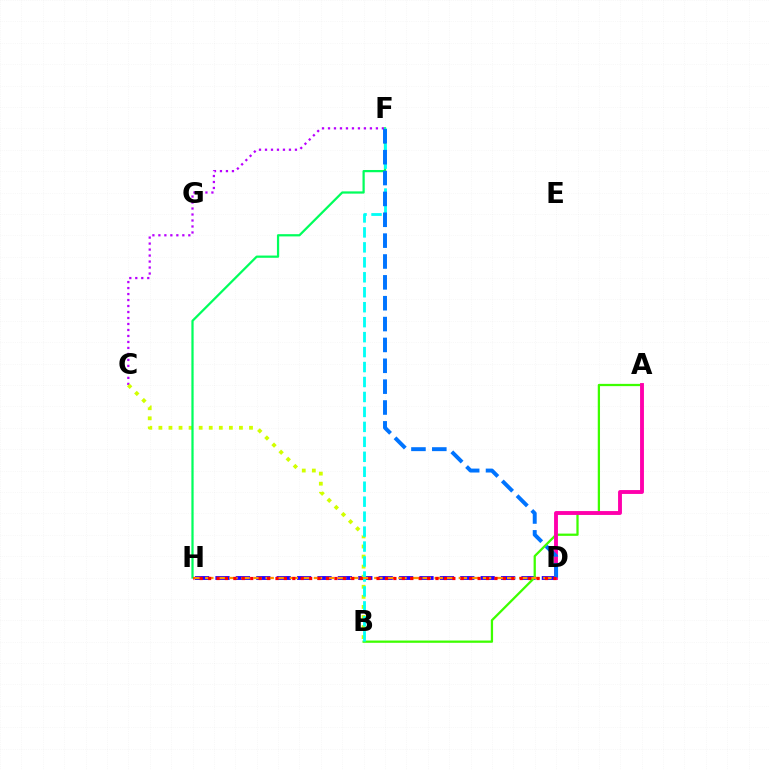{('C', 'F'): [{'color': '#b900ff', 'line_style': 'dotted', 'thickness': 1.63}], ('D', 'H'): [{'color': '#2500ff', 'line_style': 'dashed', 'thickness': 2.77}, {'color': '#ff9400', 'line_style': 'dashed', 'thickness': 1.64}, {'color': '#ff0000', 'line_style': 'dotted', 'thickness': 2.29}], ('A', 'B'): [{'color': '#3dff00', 'line_style': 'solid', 'thickness': 1.63}], ('B', 'C'): [{'color': '#d1ff00', 'line_style': 'dotted', 'thickness': 2.74}], ('F', 'H'): [{'color': '#00ff5c', 'line_style': 'solid', 'thickness': 1.61}], ('B', 'F'): [{'color': '#00fff6', 'line_style': 'dashed', 'thickness': 2.03}], ('A', 'D'): [{'color': '#ff00ac', 'line_style': 'solid', 'thickness': 2.79}], ('D', 'F'): [{'color': '#0074ff', 'line_style': 'dashed', 'thickness': 2.83}]}